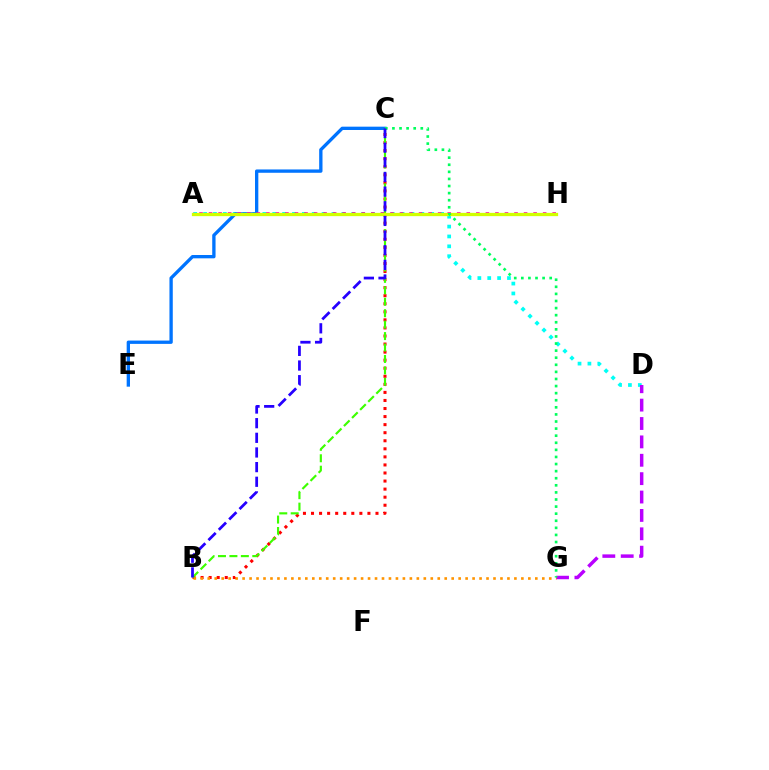{('B', 'C'): [{'color': '#ff0000', 'line_style': 'dotted', 'thickness': 2.19}, {'color': '#3dff00', 'line_style': 'dashed', 'thickness': 1.55}, {'color': '#2500ff', 'line_style': 'dashed', 'thickness': 1.99}], ('A', 'D'): [{'color': '#00fff6', 'line_style': 'dotted', 'thickness': 2.68}], ('D', 'G'): [{'color': '#b900ff', 'line_style': 'dashed', 'thickness': 2.5}], ('C', 'E'): [{'color': '#0074ff', 'line_style': 'solid', 'thickness': 2.39}], ('B', 'G'): [{'color': '#ff9400', 'line_style': 'dotted', 'thickness': 1.89}], ('A', 'H'): [{'color': '#ff00ac', 'line_style': 'dotted', 'thickness': 2.59}, {'color': '#d1ff00', 'line_style': 'solid', 'thickness': 2.35}], ('C', 'G'): [{'color': '#00ff5c', 'line_style': 'dotted', 'thickness': 1.93}]}